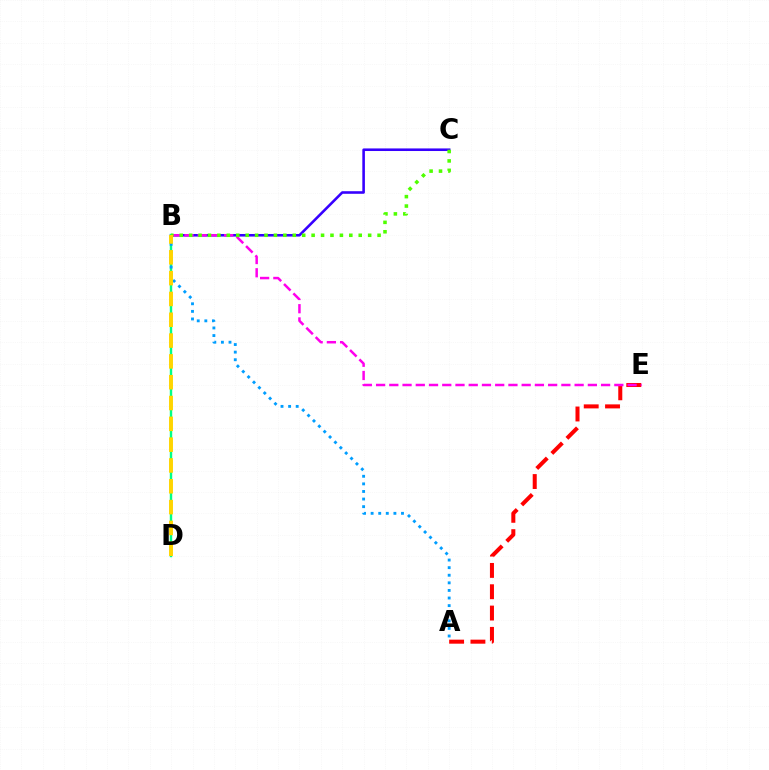{('B', 'C'): [{'color': '#3700ff', 'line_style': 'solid', 'thickness': 1.86}, {'color': '#4fff00', 'line_style': 'dotted', 'thickness': 2.56}], ('A', 'E'): [{'color': '#ff0000', 'line_style': 'dashed', 'thickness': 2.9}], ('B', 'E'): [{'color': '#ff00ed', 'line_style': 'dashed', 'thickness': 1.8}], ('B', 'D'): [{'color': '#00ff86', 'line_style': 'solid', 'thickness': 1.74}, {'color': '#ffd500', 'line_style': 'dashed', 'thickness': 2.83}], ('A', 'B'): [{'color': '#009eff', 'line_style': 'dotted', 'thickness': 2.06}]}